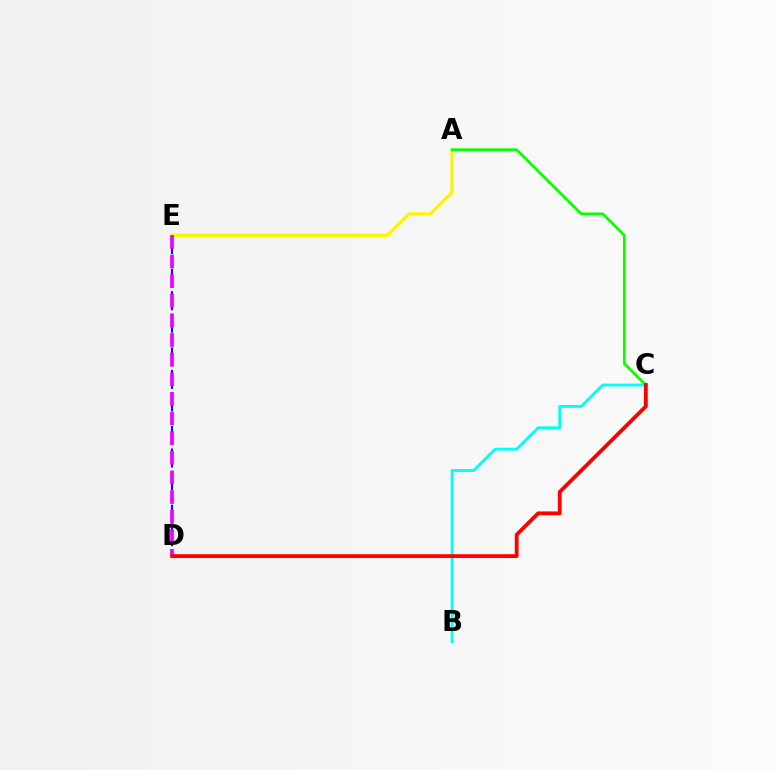{('A', 'E'): [{'color': '#fcf500', 'line_style': 'solid', 'thickness': 2.35}], ('A', 'C'): [{'color': '#08ff00', 'line_style': 'solid', 'thickness': 1.98}], ('D', 'E'): [{'color': '#0010ff', 'line_style': 'dashed', 'thickness': 1.53}, {'color': '#ee00ff', 'line_style': 'dashed', 'thickness': 2.67}], ('B', 'C'): [{'color': '#00fff6', 'line_style': 'solid', 'thickness': 2.04}], ('C', 'D'): [{'color': '#ff0000', 'line_style': 'solid', 'thickness': 2.75}]}